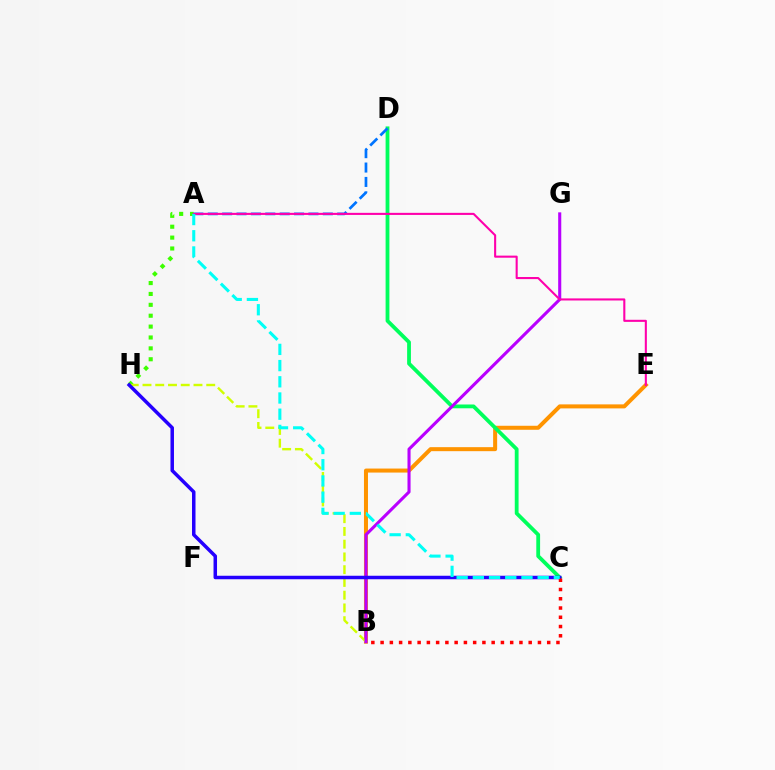{('B', 'E'): [{'color': '#ff9400', 'line_style': 'solid', 'thickness': 2.89}], ('C', 'D'): [{'color': '#00ff5c', 'line_style': 'solid', 'thickness': 2.73}], ('A', 'H'): [{'color': '#3dff00', 'line_style': 'dotted', 'thickness': 2.96}], ('A', 'D'): [{'color': '#0074ff', 'line_style': 'dashed', 'thickness': 1.95}], ('B', 'H'): [{'color': '#d1ff00', 'line_style': 'dashed', 'thickness': 1.73}], ('B', 'G'): [{'color': '#b900ff', 'line_style': 'solid', 'thickness': 2.22}], ('C', 'H'): [{'color': '#2500ff', 'line_style': 'solid', 'thickness': 2.52}], ('A', 'E'): [{'color': '#ff00ac', 'line_style': 'solid', 'thickness': 1.51}], ('B', 'C'): [{'color': '#ff0000', 'line_style': 'dotted', 'thickness': 2.51}], ('A', 'C'): [{'color': '#00fff6', 'line_style': 'dashed', 'thickness': 2.2}]}